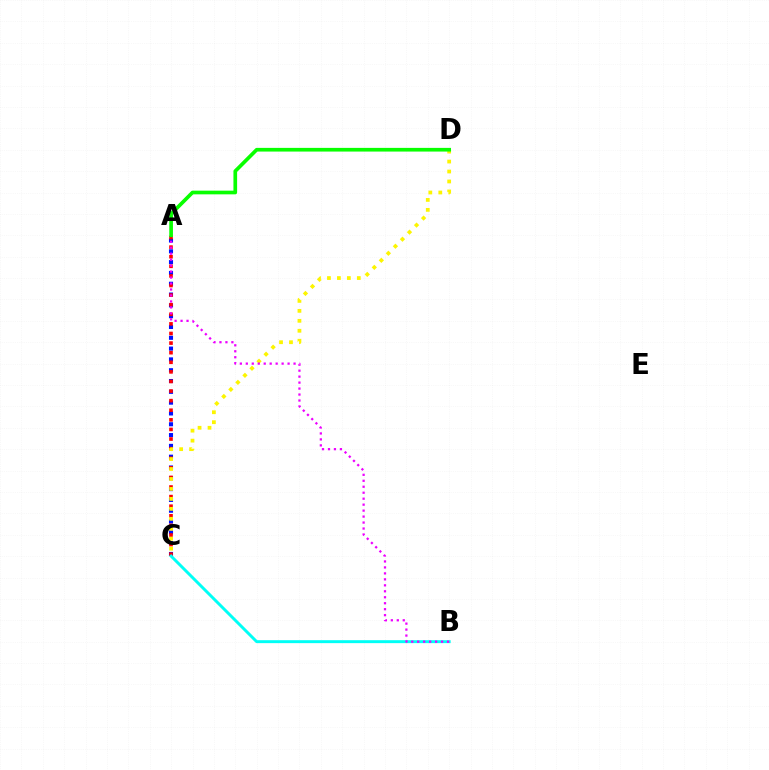{('A', 'C'): [{'color': '#0010ff', 'line_style': 'dotted', 'thickness': 2.94}, {'color': '#ff0000', 'line_style': 'dotted', 'thickness': 2.61}], ('B', 'C'): [{'color': '#00fff6', 'line_style': 'solid', 'thickness': 2.12}], ('C', 'D'): [{'color': '#fcf500', 'line_style': 'dotted', 'thickness': 2.71}], ('A', 'B'): [{'color': '#ee00ff', 'line_style': 'dotted', 'thickness': 1.62}], ('A', 'D'): [{'color': '#08ff00', 'line_style': 'solid', 'thickness': 2.65}]}